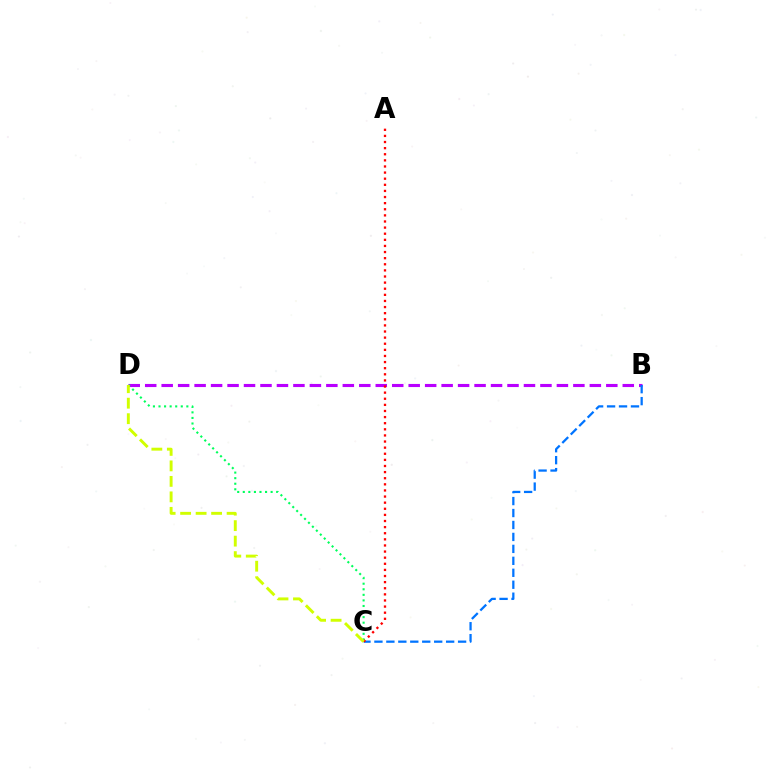{('B', 'D'): [{'color': '#b900ff', 'line_style': 'dashed', 'thickness': 2.24}], ('C', 'D'): [{'color': '#00ff5c', 'line_style': 'dotted', 'thickness': 1.51}, {'color': '#d1ff00', 'line_style': 'dashed', 'thickness': 2.1}], ('B', 'C'): [{'color': '#0074ff', 'line_style': 'dashed', 'thickness': 1.62}], ('A', 'C'): [{'color': '#ff0000', 'line_style': 'dotted', 'thickness': 1.66}]}